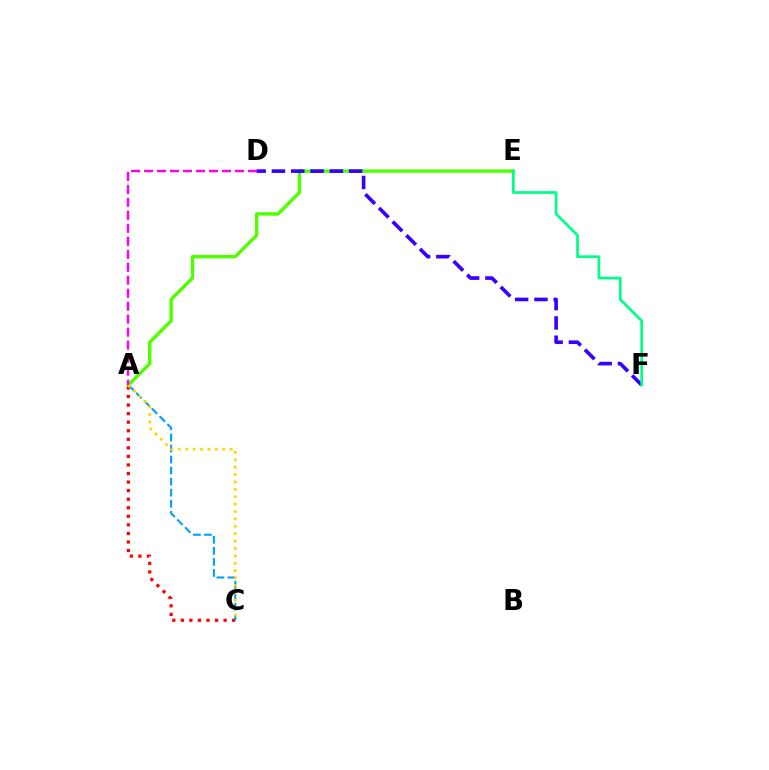{('A', 'C'): [{'color': '#ff0000', 'line_style': 'dotted', 'thickness': 2.32}, {'color': '#009eff', 'line_style': 'dashed', 'thickness': 1.5}, {'color': '#ffd500', 'line_style': 'dotted', 'thickness': 2.01}], ('A', 'E'): [{'color': '#4fff00', 'line_style': 'solid', 'thickness': 2.44}], ('D', 'F'): [{'color': '#3700ff', 'line_style': 'dashed', 'thickness': 2.62}], ('E', 'F'): [{'color': '#00ff86', 'line_style': 'solid', 'thickness': 1.95}], ('A', 'D'): [{'color': '#ff00ed', 'line_style': 'dashed', 'thickness': 1.76}]}